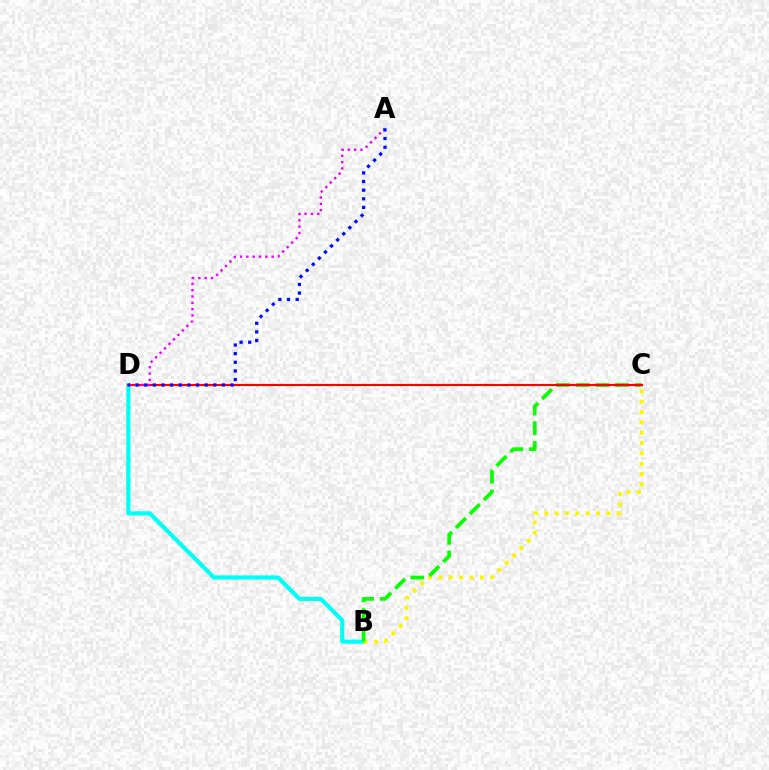{('B', 'D'): [{'color': '#00fff6', 'line_style': 'solid', 'thickness': 3.0}], ('B', 'C'): [{'color': '#fcf500', 'line_style': 'dotted', 'thickness': 2.81}, {'color': '#08ff00', 'line_style': 'dashed', 'thickness': 2.67}], ('C', 'D'): [{'color': '#ff0000', 'line_style': 'solid', 'thickness': 1.52}], ('A', 'D'): [{'color': '#ee00ff', 'line_style': 'dotted', 'thickness': 1.72}, {'color': '#0010ff', 'line_style': 'dotted', 'thickness': 2.35}]}